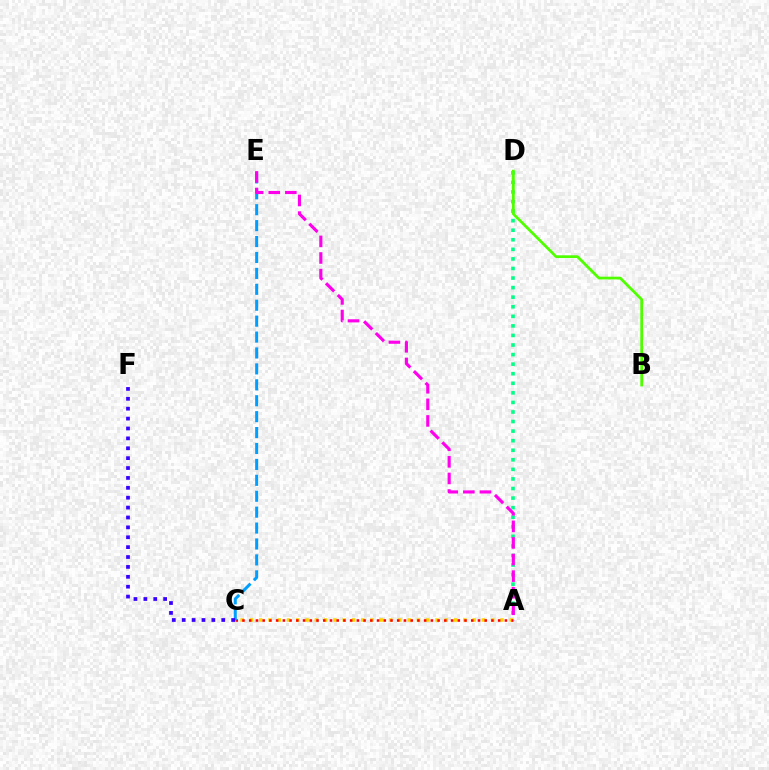{('A', 'C'): [{'color': '#ffd500', 'line_style': 'dotted', 'thickness': 2.52}, {'color': '#ff0000', 'line_style': 'dotted', 'thickness': 1.83}], ('C', 'E'): [{'color': '#009eff', 'line_style': 'dashed', 'thickness': 2.16}], ('A', 'D'): [{'color': '#00ff86', 'line_style': 'dotted', 'thickness': 2.6}], ('A', 'E'): [{'color': '#ff00ed', 'line_style': 'dashed', 'thickness': 2.25}], ('C', 'F'): [{'color': '#3700ff', 'line_style': 'dotted', 'thickness': 2.69}], ('B', 'D'): [{'color': '#4fff00', 'line_style': 'solid', 'thickness': 1.98}]}